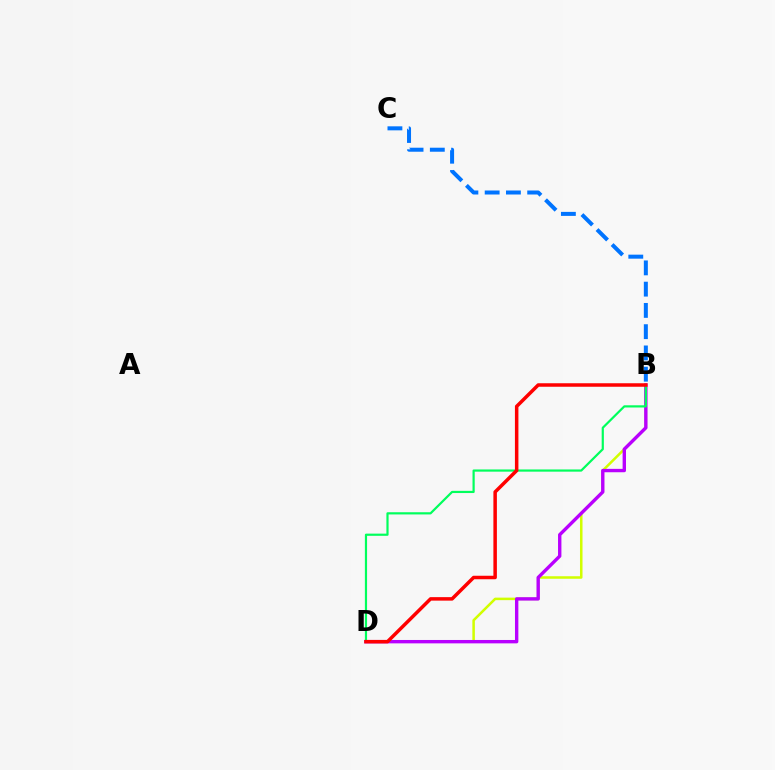{('B', 'D'): [{'color': '#d1ff00', 'line_style': 'solid', 'thickness': 1.82}, {'color': '#b900ff', 'line_style': 'solid', 'thickness': 2.43}, {'color': '#00ff5c', 'line_style': 'solid', 'thickness': 1.58}, {'color': '#ff0000', 'line_style': 'solid', 'thickness': 2.52}], ('B', 'C'): [{'color': '#0074ff', 'line_style': 'dashed', 'thickness': 2.89}]}